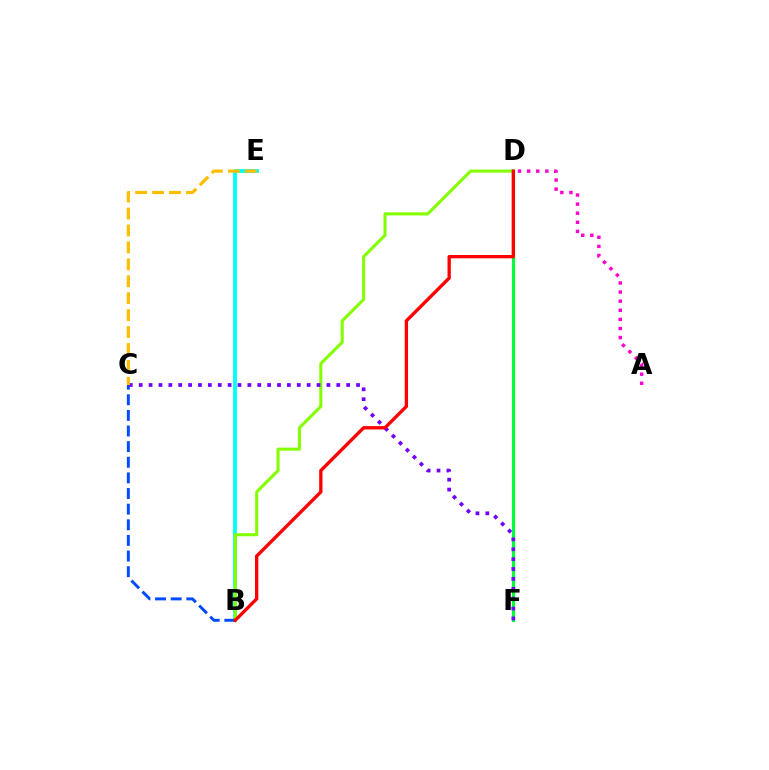{('B', 'E'): [{'color': '#00fff6', 'line_style': 'solid', 'thickness': 2.76}], ('B', 'D'): [{'color': '#84ff00', 'line_style': 'solid', 'thickness': 2.21}, {'color': '#ff0000', 'line_style': 'solid', 'thickness': 2.39}], ('A', 'D'): [{'color': '#ff00cf', 'line_style': 'dotted', 'thickness': 2.47}], ('B', 'C'): [{'color': '#004bff', 'line_style': 'dashed', 'thickness': 2.12}], ('D', 'F'): [{'color': '#00ff39', 'line_style': 'solid', 'thickness': 2.27}], ('C', 'F'): [{'color': '#7200ff', 'line_style': 'dotted', 'thickness': 2.68}], ('C', 'E'): [{'color': '#ffbd00', 'line_style': 'dashed', 'thickness': 2.3}]}